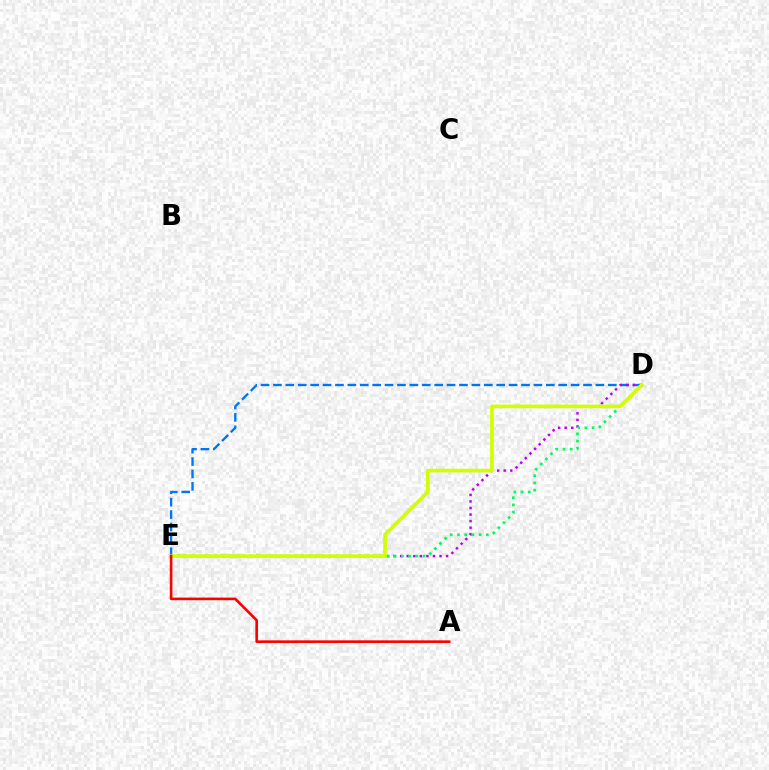{('D', 'E'): [{'color': '#0074ff', 'line_style': 'dashed', 'thickness': 1.68}, {'color': '#b900ff', 'line_style': 'dotted', 'thickness': 1.78}, {'color': '#00ff5c', 'line_style': 'dotted', 'thickness': 1.96}, {'color': '#d1ff00', 'line_style': 'solid', 'thickness': 2.62}], ('A', 'E'): [{'color': '#ff0000', 'line_style': 'solid', 'thickness': 1.89}]}